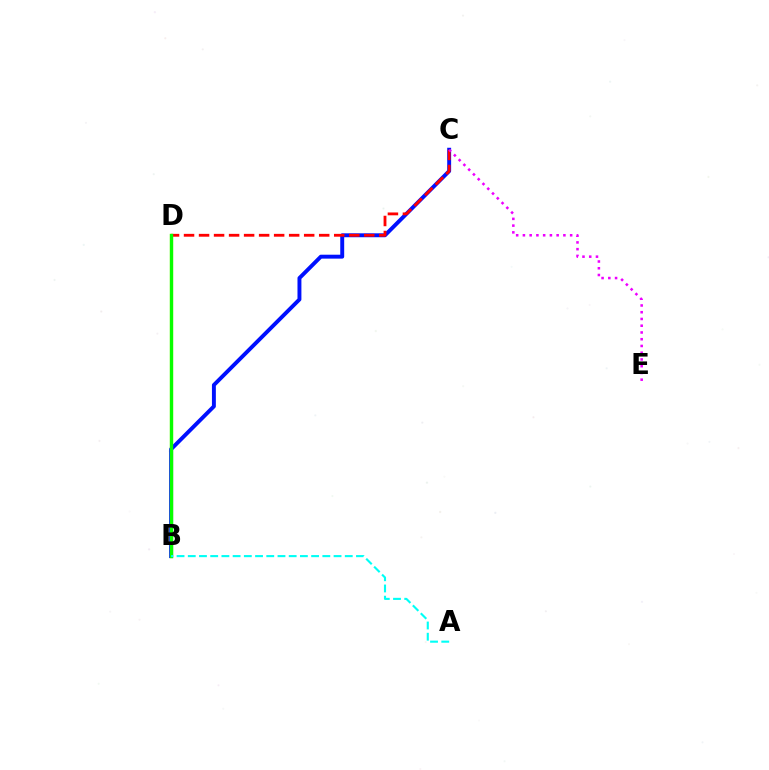{('B', 'D'): [{'color': '#fcf500', 'line_style': 'solid', 'thickness': 2.28}, {'color': '#08ff00', 'line_style': 'solid', 'thickness': 2.41}], ('B', 'C'): [{'color': '#0010ff', 'line_style': 'solid', 'thickness': 2.82}], ('C', 'D'): [{'color': '#ff0000', 'line_style': 'dashed', 'thickness': 2.04}], ('C', 'E'): [{'color': '#ee00ff', 'line_style': 'dotted', 'thickness': 1.83}], ('A', 'B'): [{'color': '#00fff6', 'line_style': 'dashed', 'thickness': 1.52}]}